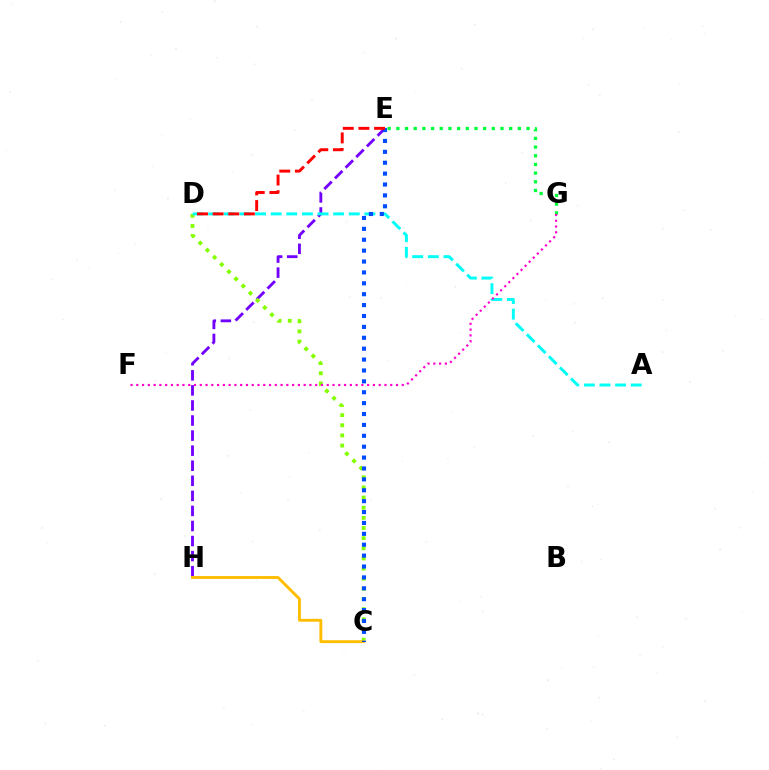{('E', 'H'): [{'color': '#7200ff', 'line_style': 'dashed', 'thickness': 2.05}], ('E', 'G'): [{'color': '#00ff39', 'line_style': 'dotted', 'thickness': 2.36}], ('C', 'D'): [{'color': '#84ff00', 'line_style': 'dotted', 'thickness': 2.76}], ('A', 'D'): [{'color': '#00fff6', 'line_style': 'dashed', 'thickness': 2.12}], ('F', 'G'): [{'color': '#ff00cf', 'line_style': 'dotted', 'thickness': 1.57}], ('C', 'H'): [{'color': '#ffbd00', 'line_style': 'solid', 'thickness': 2.07}], ('C', 'E'): [{'color': '#004bff', 'line_style': 'dotted', 'thickness': 2.96}], ('D', 'E'): [{'color': '#ff0000', 'line_style': 'dashed', 'thickness': 2.12}]}